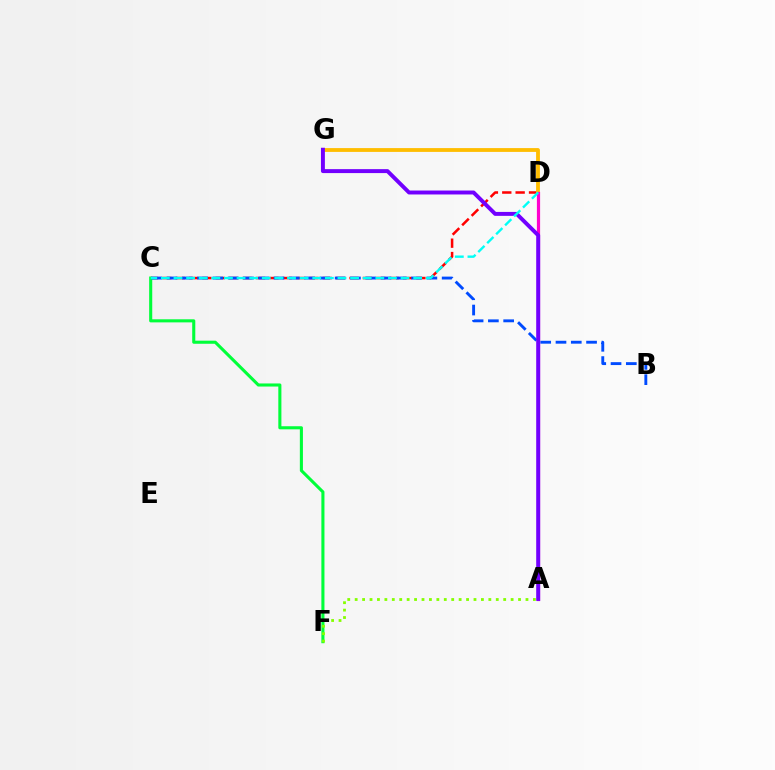{('C', 'D'): [{'color': '#ff0000', 'line_style': 'dashed', 'thickness': 1.82}, {'color': '#00fff6', 'line_style': 'dashed', 'thickness': 1.71}], ('C', 'F'): [{'color': '#00ff39', 'line_style': 'solid', 'thickness': 2.22}], ('D', 'G'): [{'color': '#ffbd00', 'line_style': 'solid', 'thickness': 2.74}], ('A', 'D'): [{'color': '#ff00cf', 'line_style': 'solid', 'thickness': 2.31}], ('B', 'C'): [{'color': '#004bff', 'line_style': 'dashed', 'thickness': 2.08}], ('A', 'F'): [{'color': '#84ff00', 'line_style': 'dotted', 'thickness': 2.02}], ('A', 'G'): [{'color': '#7200ff', 'line_style': 'solid', 'thickness': 2.84}]}